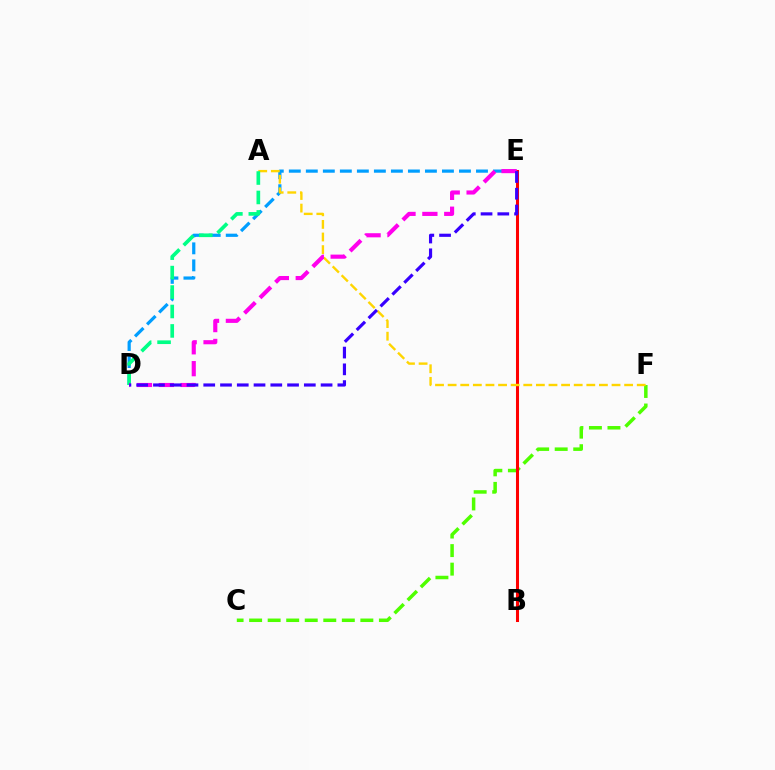{('C', 'F'): [{'color': '#4fff00', 'line_style': 'dashed', 'thickness': 2.52}], ('D', 'E'): [{'color': '#009eff', 'line_style': 'dashed', 'thickness': 2.31}, {'color': '#ff00ed', 'line_style': 'dashed', 'thickness': 2.97}, {'color': '#3700ff', 'line_style': 'dashed', 'thickness': 2.28}], ('B', 'E'): [{'color': '#ff0000', 'line_style': 'solid', 'thickness': 2.19}], ('A', 'F'): [{'color': '#ffd500', 'line_style': 'dashed', 'thickness': 1.71}], ('A', 'D'): [{'color': '#00ff86', 'line_style': 'dashed', 'thickness': 2.64}]}